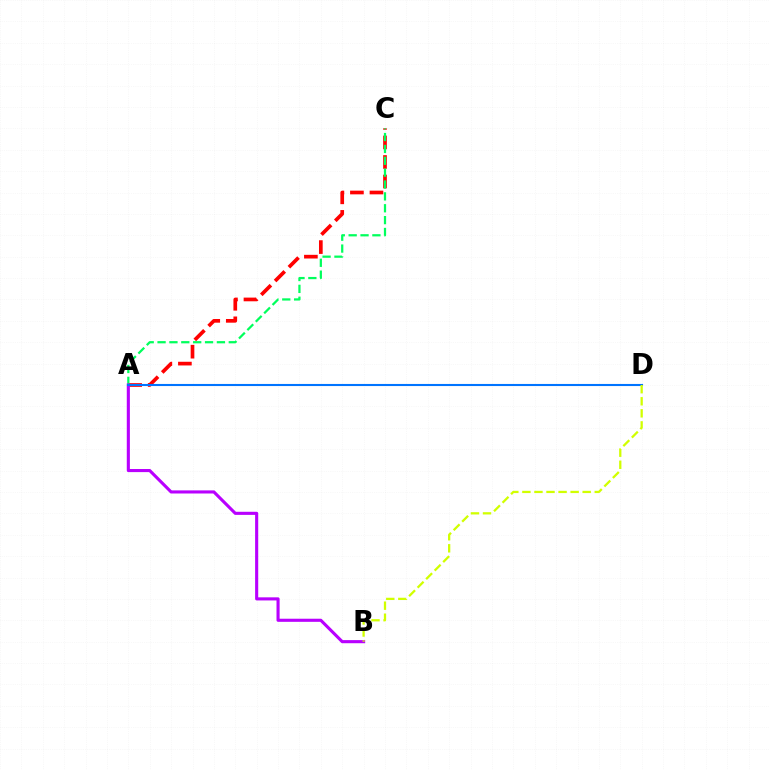{('A', 'C'): [{'color': '#ff0000', 'line_style': 'dashed', 'thickness': 2.65}, {'color': '#00ff5c', 'line_style': 'dashed', 'thickness': 1.61}], ('A', 'B'): [{'color': '#b900ff', 'line_style': 'solid', 'thickness': 2.24}], ('A', 'D'): [{'color': '#0074ff', 'line_style': 'solid', 'thickness': 1.51}], ('B', 'D'): [{'color': '#d1ff00', 'line_style': 'dashed', 'thickness': 1.64}]}